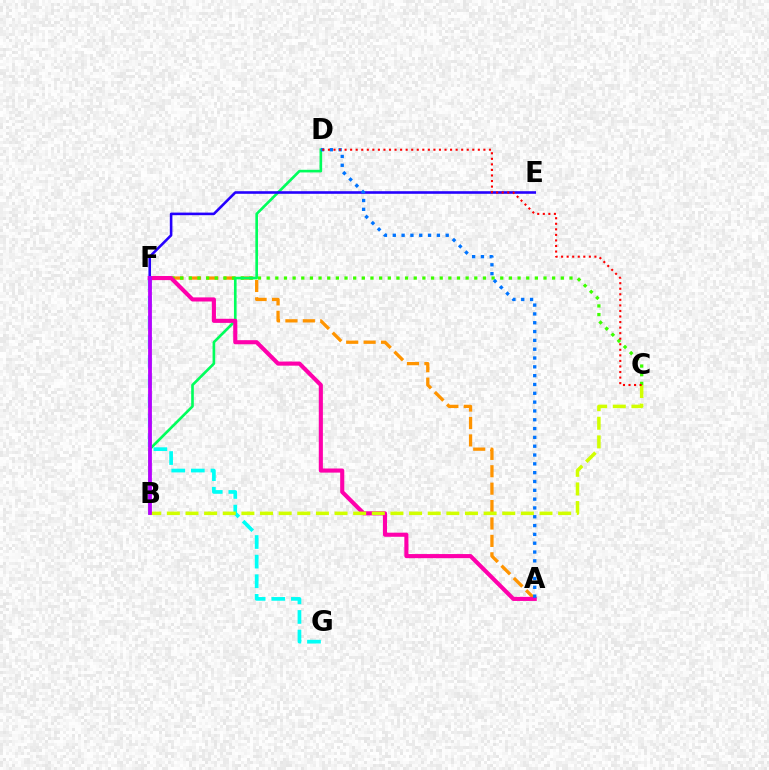{('A', 'F'): [{'color': '#ff9400', 'line_style': 'dashed', 'thickness': 2.36}, {'color': '#ff00ac', 'line_style': 'solid', 'thickness': 2.96}], ('C', 'F'): [{'color': '#3dff00', 'line_style': 'dotted', 'thickness': 2.35}], ('B', 'D'): [{'color': '#00ff5c', 'line_style': 'solid', 'thickness': 1.9}], ('F', 'G'): [{'color': '#00fff6', 'line_style': 'dashed', 'thickness': 2.67}], ('E', 'F'): [{'color': '#2500ff', 'line_style': 'solid', 'thickness': 1.87}], ('B', 'C'): [{'color': '#d1ff00', 'line_style': 'dashed', 'thickness': 2.53}], ('B', 'F'): [{'color': '#b900ff', 'line_style': 'solid', 'thickness': 2.73}], ('A', 'D'): [{'color': '#0074ff', 'line_style': 'dotted', 'thickness': 2.4}], ('C', 'D'): [{'color': '#ff0000', 'line_style': 'dotted', 'thickness': 1.51}]}